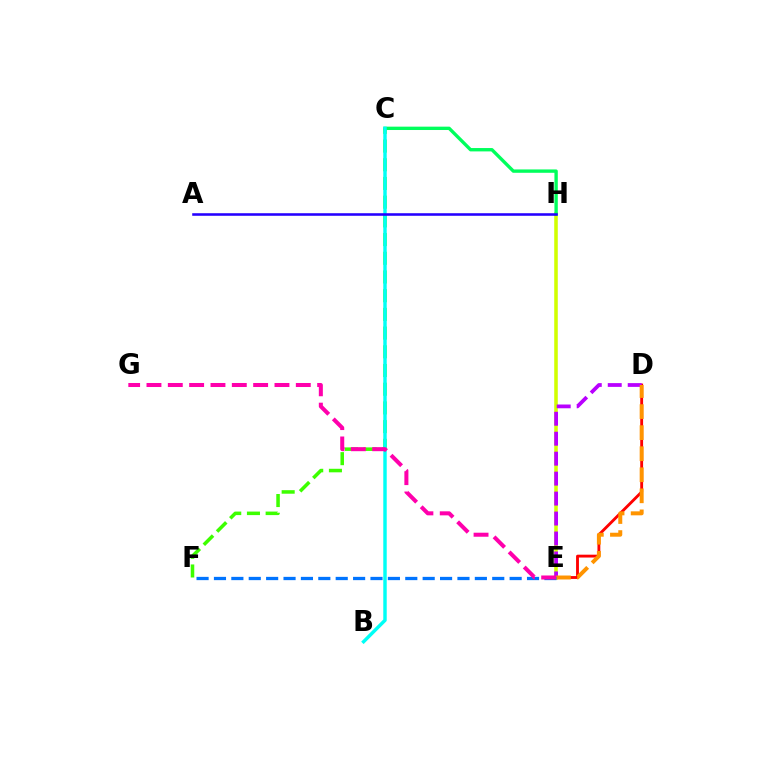{('D', 'E'): [{'color': '#ff0000', 'line_style': 'solid', 'thickness': 2.06}, {'color': '#b900ff', 'line_style': 'dashed', 'thickness': 2.71}, {'color': '#ff9400', 'line_style': 'dashed', 'thickness': 2.86}], ('C', 'F'): [{'color': '#3dff00', 'line_style': 'dashed', 'thickness': 2.54}], ('E', 'H'): [{'color': '#d1ff00', 'line_style': 'solid', 'thickness': 2.56}], ('C', 'H'): [{'color': '#00ff5c', 'line_style': 'solid', 'thickness': 2.42}], ('B', 'C'): [{'color': '#00fff6', 'line_style': 'solid', 'thickness': 2.48}], ('E', 'F'): [{'color': '#0074ff', 'line_style': 'dashed', 'thickness': 2.36}], ('E', 'G'): [{'color': '#ff00ac', 'line_style': 'dashed', 'thickness': 2.9}], ('A', 'H'): [{'color': '#2500ff', 'line_style': 'solid', 'thickness': 1.85}]}